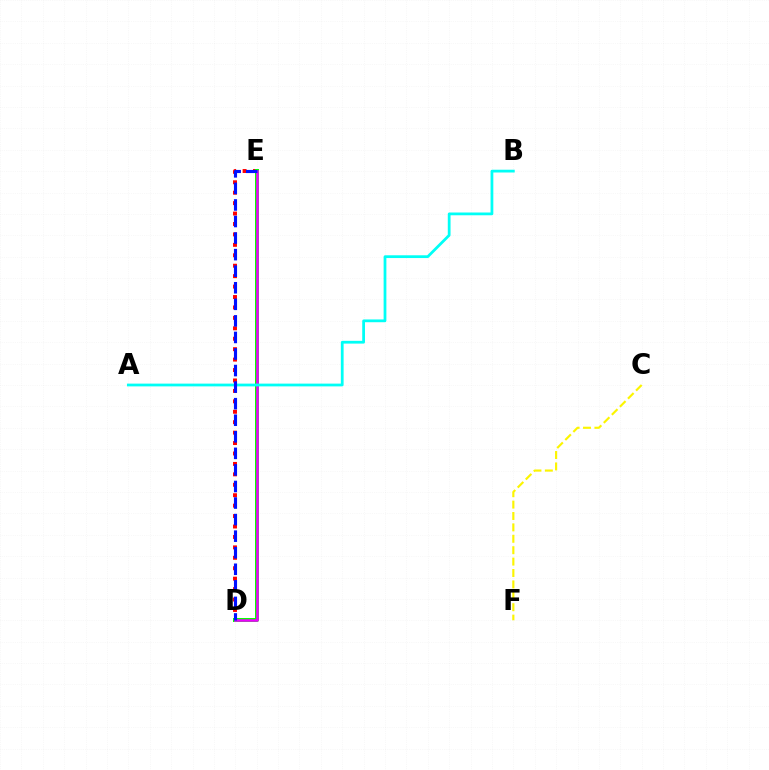{('D', 'E'): [{'color': '#ff0000', 'line_style': 'dotted', 'thickness': 2.83}, {'color': '#08ff00', 'line_style': 'solid', 'thickness': 2.88}, {'color': '#ee00ff', 'line_style': 'solid', 'thickness': 1.83}, {'color': '#0010ff', 'line_style': 'dashed', 'thickness': 2.25}], ('A', 'B'): [{'color': '#00fff6', 'line_style': 'solid', 'thickness': 1.99}], ('C', 'F'): [{'color': '#fcf500', 'line_style': 'dashed', 'thickness': 1.55}]}